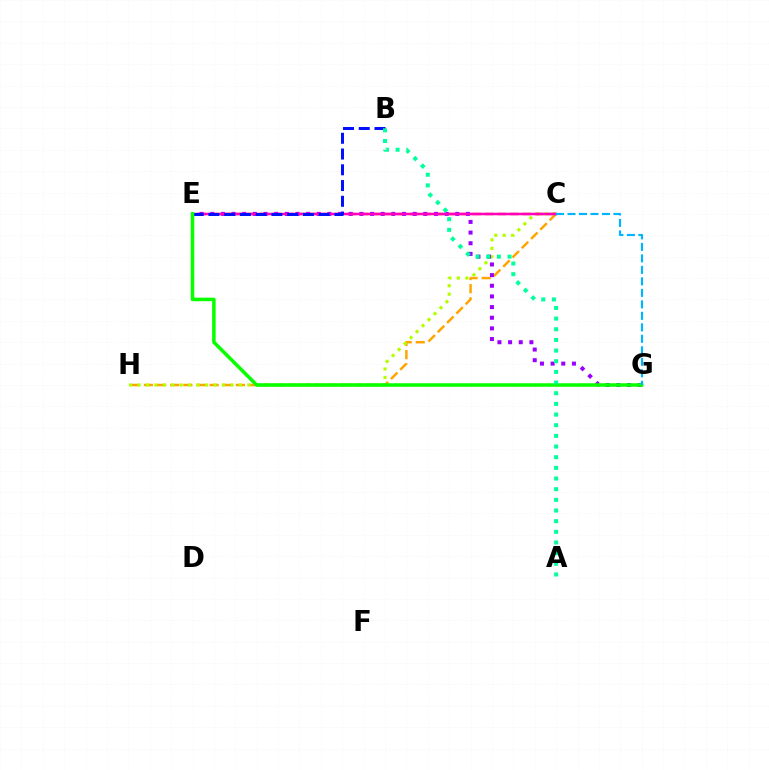{('C', 'H'): [{'color': '#ffa500', 'line_style': 'dashed', 'thickness': 1.78}, {'color': '#b3ff00', 'line_style': 'dotted', 'thickness': 2.3}], ('C', 'E'): [{'color': '#ff0000', 'line_style': 'dashed', 'thickness': 1.7}, {'color': '#ff00bd', 'line_style': 'solid', 'thickness': 1.79}], ('E', 'G'): [{'color': '#9b00ff', 'line_style': 'dotted', 'thickness': 2.89}, {'color': '#08ff00', 'line_style': 'solid', 'thickness': 2.54}], ('B', 'E'): [{'color': '#0010ff', 'line_style': 'dashed', 'thickness': 2.14}], ('A', 'B'): [{'color': '#00ff9d', 'line_style': 'dotted', 'thickness': 2.9}], ('C', 'G'): [{'color': '#00b5ff', 'line_style': 'dashed', 'thickness': 1.56}]}